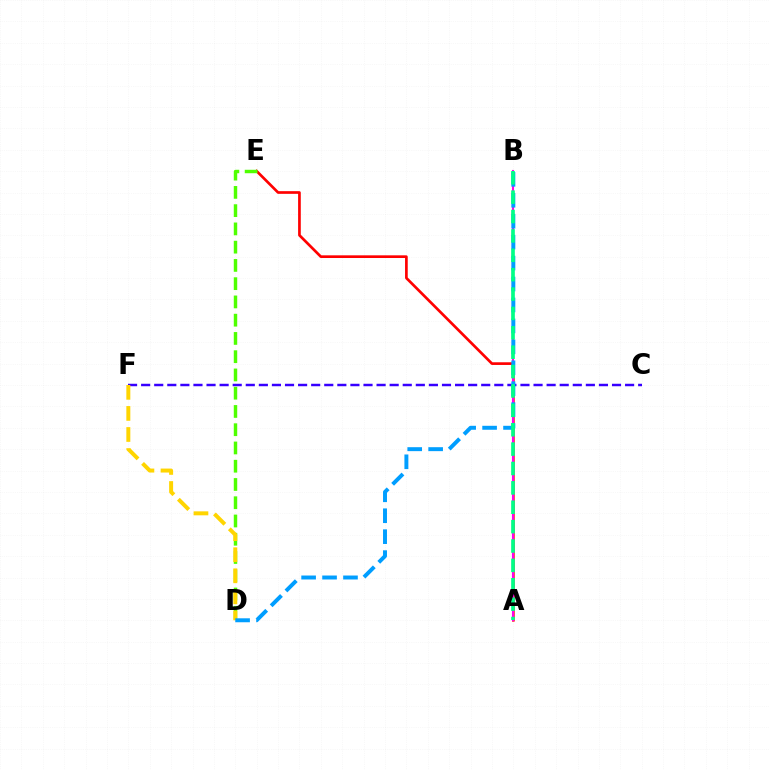{('A', 'E'): [{'color': '#ff0000', 'line_style': 'solid', 'thickness': 1.93}], ('A', 'B'): [{'color': '#ff00ed', 'line_style': 'solid', 'thickness': 1.52}, {'color': '#00ff86', 'line_style': 'dashed', 'thickness': 2.63}], ('D', 'E'): [{'color': '#4fff00', 'line_style': 'dashed', 'thickness': 2.48}], ('C', 'F'): [{'color': '#3700ff', 'line_style': 'dashed', 'thickness': 1.78}], ('D', 'F'): [{'color': '#ffd500', 'line_style': 'dashed', 'thickness': 2.86}], ('B', 'D'): [{'color': '#009eff', 'line_style': 'dashed', 'thickness': 2.84}]}